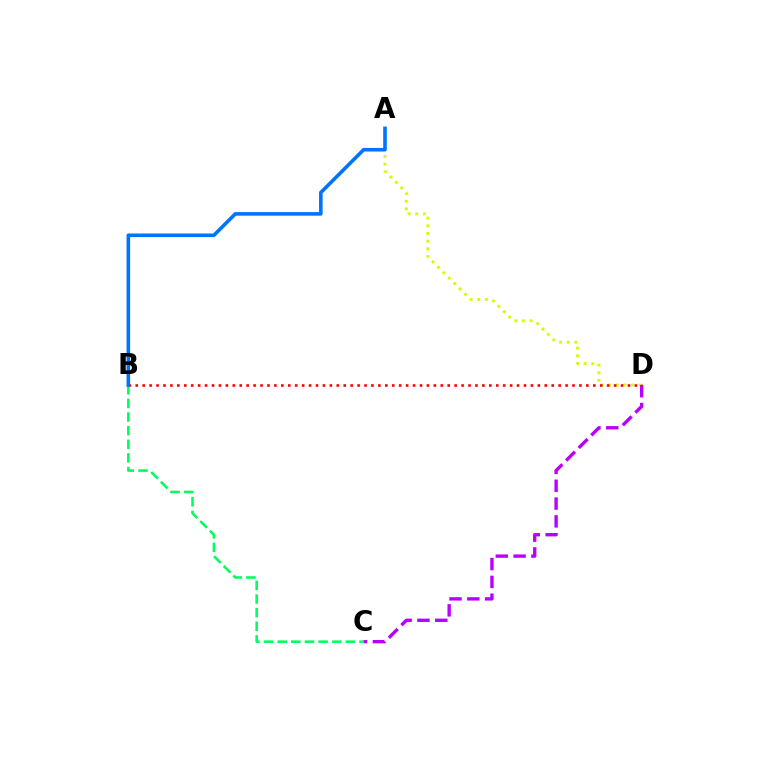{('B', 'C'): [{'color': '#00ff5c', 'line_style': 'dashed', 'thickness': 1.85}], ('A', 'D'): [{'color': '#d1ff00', 'line_style': 'dotted', 'thickness': 2.08}], ('B', 'D'): [{'color': '#ff0000', 'line_style': 'dotted', 'thickness': 1.88}], ('C', 'D'): [{'color': '#b900ff', 'line_style': 'dashed', 'thickness': 2.42}], ('A', 'B'): [{'color': '#0074ff', 'line_style': 'solid', 'thickness': 2.59}]}